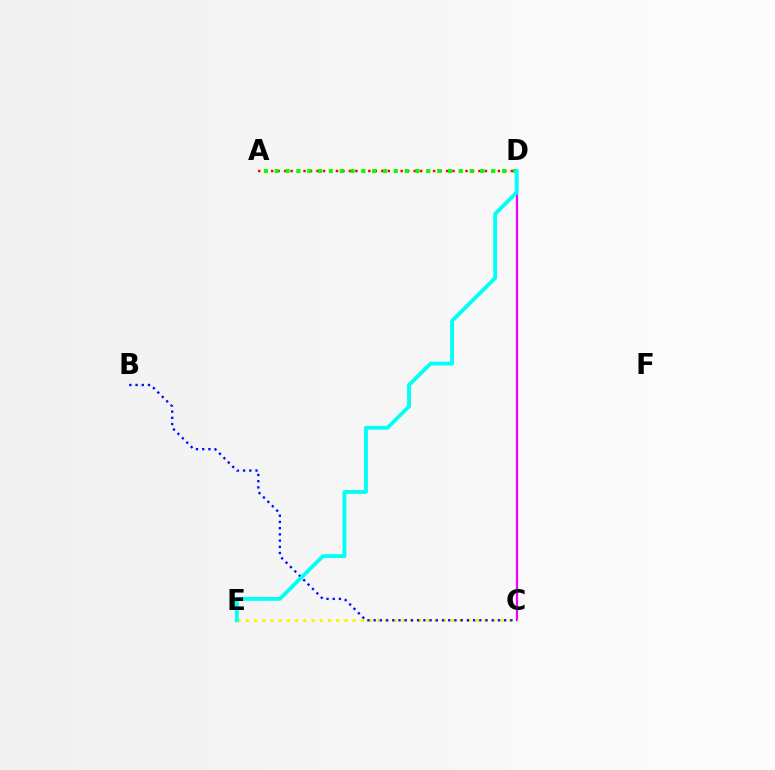{('A', 'D'): [{'color': '#ff0000', 'line_style': 'dotted', 'thickness': 1.76}, {'color': '#08ff00', 'line_style': 'dotted', 'thickness': 2.94}], ('C', 'D'): [{'color': '#ee00ff', 'line_style': 'solid', 'thickness': 1.6}], ('C', 'E'): [{'color': '#fcf500', 'line_style': 'dotted', 'thickness': 2.23}], ('B', 'C'): [{'color': '#0010ff', 'line_style': 'dotted', 'thickness': 1.69}], ('D', 'E'): [{'color': '#00fff6', 'line_style': 'solid', 'thickness': 2.76}]}